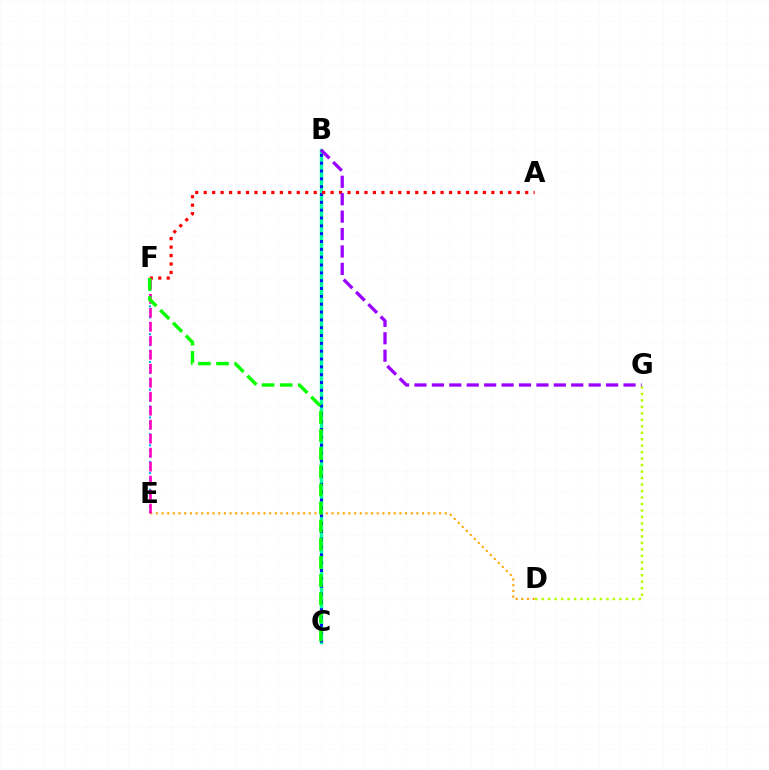{('E', 'F'): [{'color': '#00b5ff', 'line_style': 'dotted', 'thickness': 1.51}, {'color': '#ff00bd', 'line_style': 'dashed', 'thickness': 1.9}], ('B', 'C'): [{'color': '#00ff9d', 'line_style': 'solid', 'thickness': 2.44}, {'color': '#0010ff', 'line_style': 'dotted', 'thickness': 2.13}], ('D', 'E'): [{'color': '#ffa500', 'line_style': 'dotted', 'thickness': 1.54}], ('D', 'G'): [{'color': '#b3ff00', 'line_style': 'dotted', 'thickness': 1.76}], ('A', 'F'): [{'color': '#ff0000', 'line_style': 'dotted', 'thickness': 2.3}], ('B', 'G'): [{'color': '#9b00ff', 'line_style': 'dashed', 'thickness': 2.37}], ('C', 'F'): [{'color': '#08ff00', 'line_style': 'dashed', 'thickness': 2.46}]}